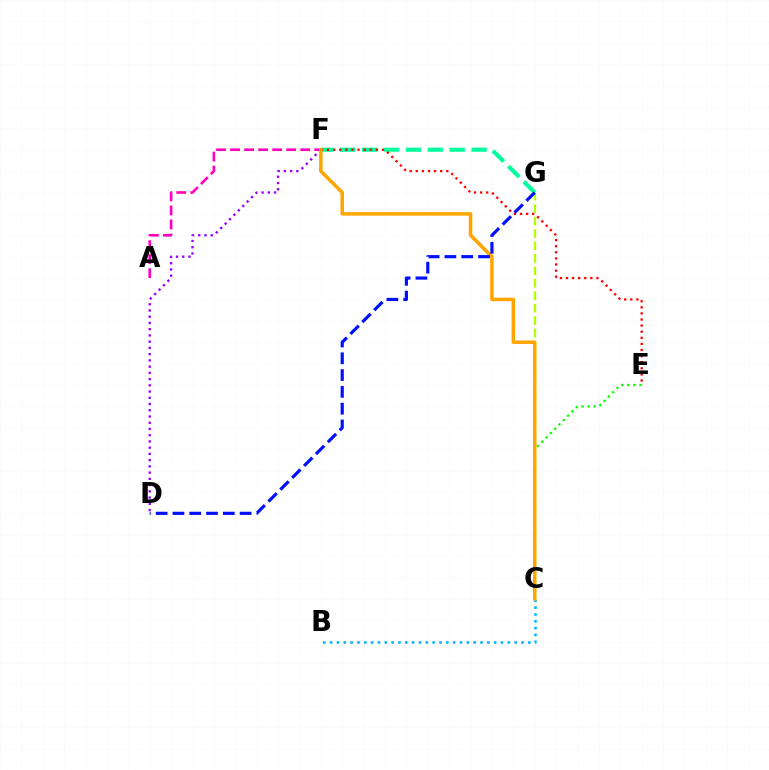{('F', 'G'): [{'color': '#00ff9d', 'line_style': 'dashed', 'thickness': 2.98}], ('B', 'C'): [{'color': '#00b5ff', 'line_style': 'dotted', 'thickness': 1.86}], ('A', 'F'): [{'color': '#ff00bd', 'line_style': 'dashed', 'thickness': 1.9}], ('E', 'F'): [{'color': '#ff0000', 'line_style': 'dotted', 'thickness': 1.66}], ('C', 'G'): [{'color': '#b3ff00', 'line_style': 'dashed', 'thickness': 1.69}], ('C', 'E'): [{'color': '#08ff00', 'line_style': 'dotted', 'thickness': 1.65}], ('D', 'F'): [{'color': '#9b00ff', 'line_style': 'dotted', 'thickness': 1.69}], ('C', 'F'): [{'color': '#ffa500', 'line_style': 'solid', 'thickness': 2.54}], ('D', 'G'): [{'color': '#0010ff', 'line_style': 'dashed', 'thickness': 2.28}]}